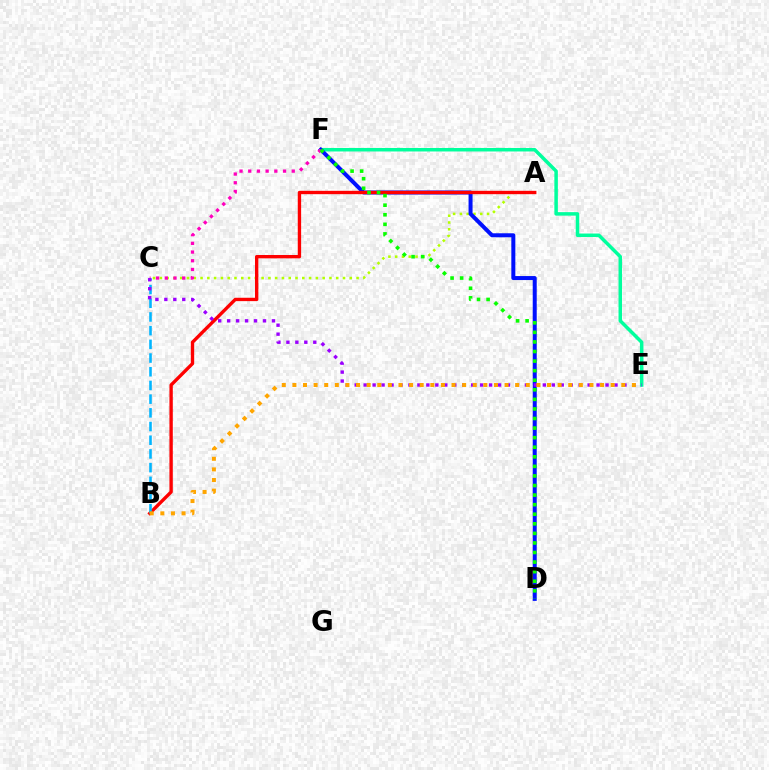{('A', 'C'): [{'color': '#b3ff00', 'line_style': 'dotted', 'thickness': 1.84}], ('E', 'F'): [{'color': '#00ff9d', 'line_style': 'solid', 'thickness': 2.52}], ('D', 'F'): [{'color': '#0010ff', 'line_style': 'solid', 'thickness': 2.88}, {'color': '#08ff00', 'line_style': 'dotted', 'thickness': 2.6}], ('C', 'F'): [{'color': '#ff00bd', 'line_style': 'dotted', 'thickness': 2.36}], ('A', 'B'): [{'color': '#ff0000', 'line_style': 'solid', 'thickness': 2.42}], ('B', 'C'): [{'color': '#00b5ff', 'line_style': 'dashed', 'thickness': 1.86}], ('C', 'E'): [{'color': '#9b00ff', 'line_style': 'dotted', 'thickness': 2.43}], ('B', 'E'): [{'color': '#ffa500', 'line_style': 'dotted', 'thickness': 2.88}]}